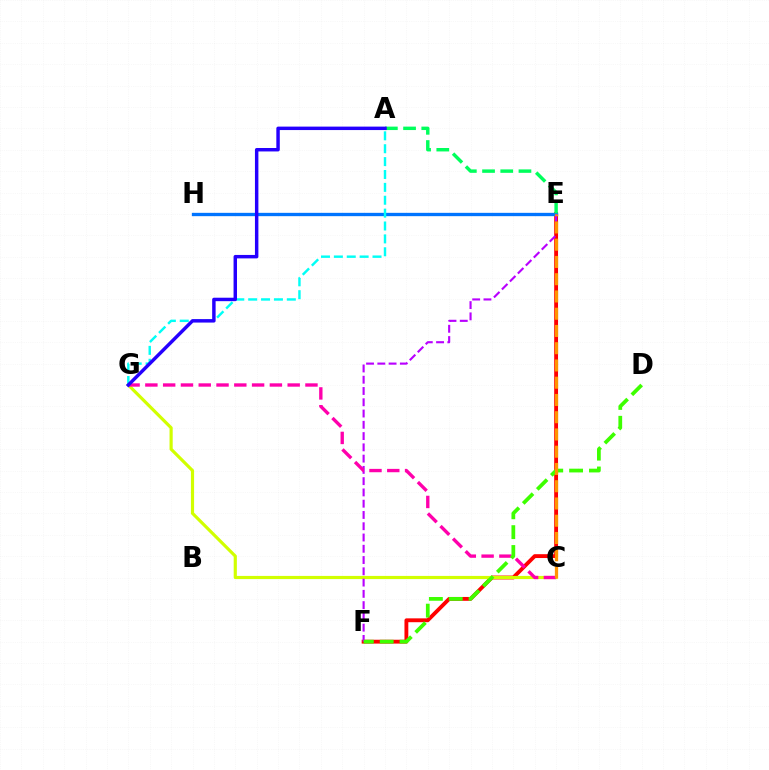{('E', 'F'): [{'color': '#ff0000', 'line_style': 'solid', 'thickness': 2.78}, {'color': '#b900ff', 'line_style': 'dashed', 'thickness': 1.53}], ('E', 'H'): [{'color': '#0074ff', 'line_style': 'solid', 'thickness': 2.4}], ('A', 'E'): [{'color': '#00ff5c', 'line_style': 'dashed', 'thickness': 2.47}], ('C', 'G'): [{'color': '#d1ff00', 'line_style': 'solid', 'thickness': 2.28}, {'color': '#ff00ac', 'line_style': 'dashed', 'thickness': 2.42}], ('A', 'G'): [{'color': '#00fff6', 'line_style': 'dashed', 'thickness': 1.75}, {'color': '#2500ff', 'line_style': 'solid', 'thickness': 2.48}], ('D', 'F'): [{'color': '#3dff00', 'line_style': 'dashed', 'thickness': 2.7}], ('C', 'E'): [{'color': '#ff9400', 'line_style': 'dashed', 'thickness': 2.34}]}